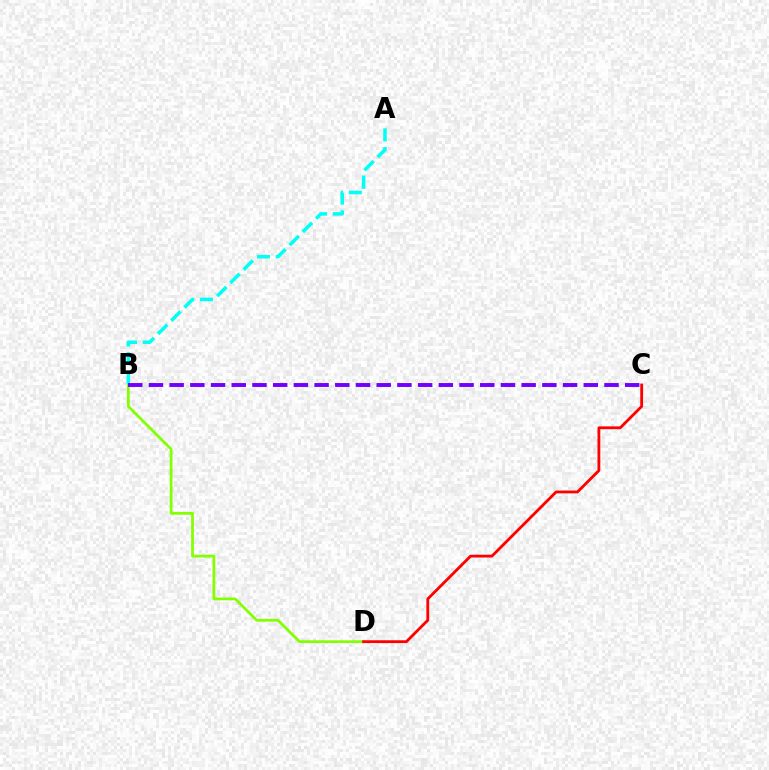{('B', 'D'): [{'color': '#84ff00', 'line_style': 'solid', 'thickness': 1.97}], ('A', 'B'): [{'color': '#00fff6', 'line_style': 'dashed', 'thickness': 2.54}], ('B', 'C'): [{'color': '#7200ff', 'line_style': 'dashed', 'thickness': 2.81}], ('C', 'D'): [{'color': '#ff0000', 'line_style': 'solid', 'thickness': 2.03}]}